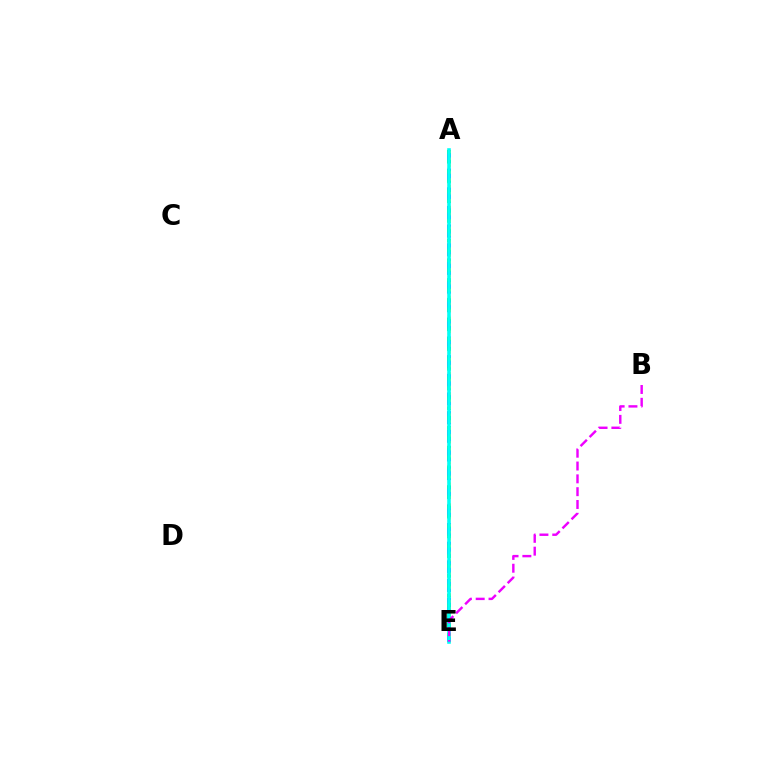{('A', 'E'): [{'color': '#0010ff', 'line_style': 'dashed', 'thickness': 2.53}, {'color': '#08ff00', 'line_style': 'dotted', 'thickness': 2.68}, {'color': '#fcf500', 'line_style': 'dotted', 'thickness': 1.88}, {'color': '#ff0000', 'line_style': 'dotted', 'thickness': 1.55}, {'color': '#00fff6', 'line_style': 'solid', 'thickness': 2.59}], ('B', 'E'): [{'color': '#ee00ff', 'line_style': 'dashed', 'thickness': 1.74}]}